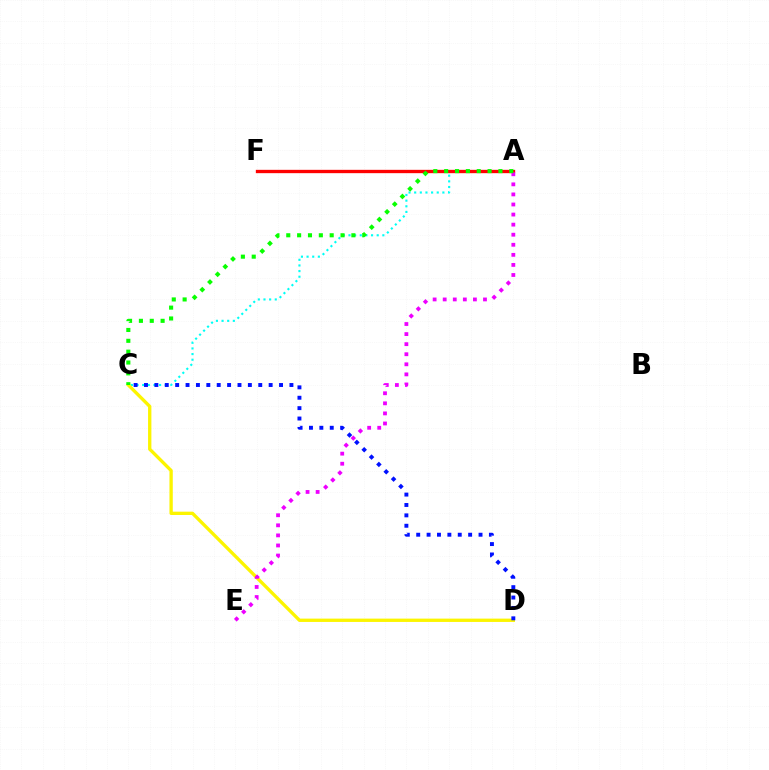{('A', 'C'): [{'color': '#00fff6', 'line_style': 'dotted', 'thickness': 1.53}, {'color': '#08ff00', 'line_style': 'dotted', 'thickness': 2.95}], ('A', 'F'): [{'color': '#ff0000', 'line_style': 'solid', 'thickness': 2.4}], ('C', 'D'): [{'color': '#fcf500', 'line_style': 'solid', 'thickness': 2.39}, {'color': '#0010ff', 'line_style': 'dotted', 'thickness': 2.82}], ('A', 'E'): [{'color': '#ee00ff', 'line_style': 'dotted', 'thickness': 2.74}]}